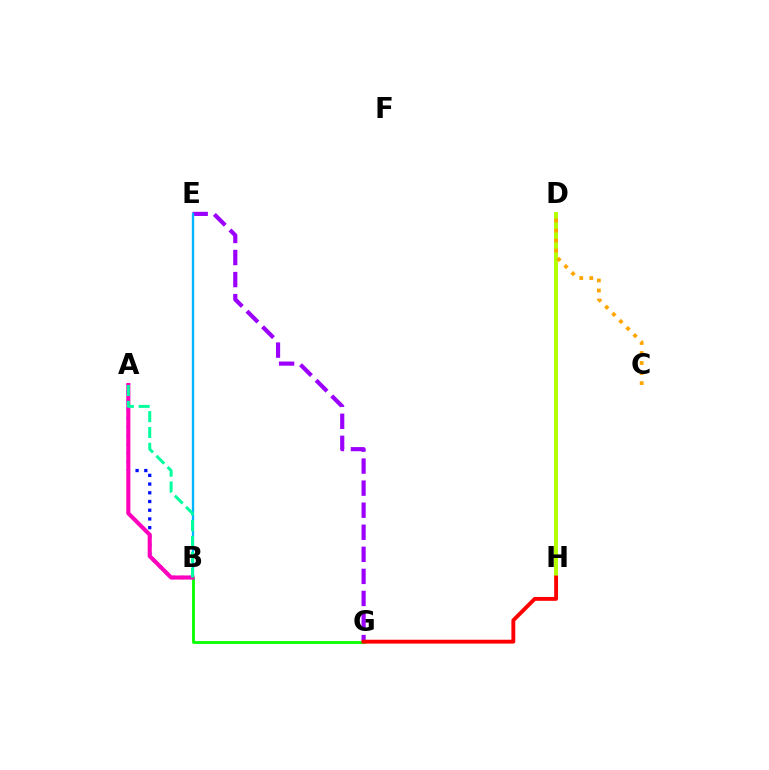{('B', 'G'): [{'color': '#08ff00', 'line_style': 'solid', 'thickness': 2.03}], ('A', 'B'): [{'color': '#0010ff', 'line_style': 'dotted', 'thickness': 2.37}, {'color': '#ff00bd', 'line_style': 'solid', 'thickness': 2.94}, {'color': '#00ff9d', 'line_style': 'dashed', 'thickness': 2.15}], ('E', 'G'): [{'color': '#9b00ff', 'line_style': 'dashed', 'thickness': 3.0}], ('B', 'E'): [{'color': '#00b5ff', 'line_style': 'solid', 'thickness': 1.68}], ('D', 'H'): [{'color': '#b3ff00', 'line_style': 'solid', 'thickness': 2.81}], ('C', 'D'): [{'color': '#ffa500', 'line_style': 'dotted', 'thickness': 2.72}], ('G', 'H'): [{'color': '#ff0000', 'line_style': 'solid', 'thickness': 2.78}]}